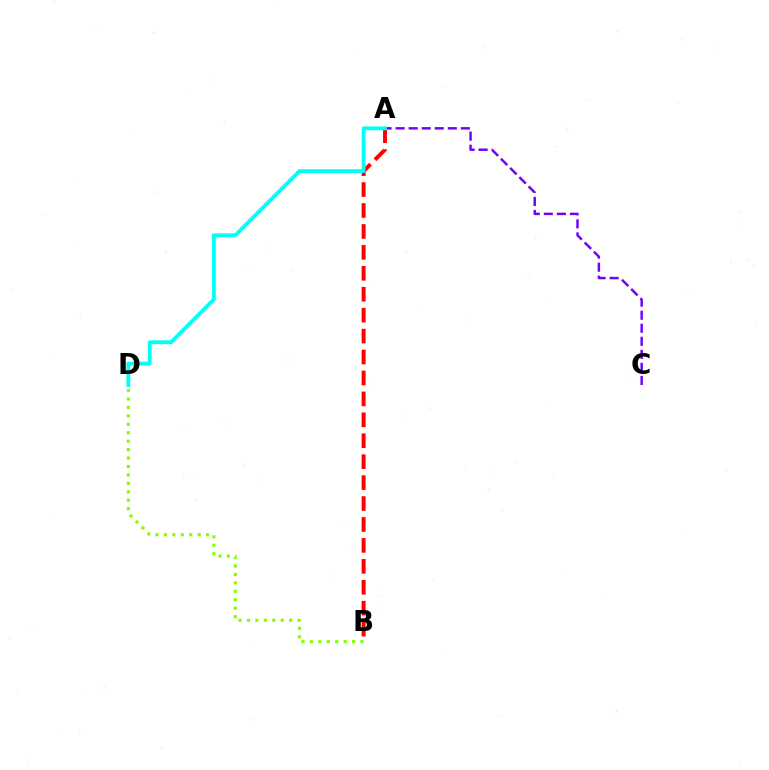{('A', 'C'): [{'color': '#7200ff', 'line_style': 'dashed', 'thickness': 1.77}], ('A', 'B'): [{'color': '#ff0000', 'line_style': 'dashed', 'thickness': 2.84}], ('B', 'D'): [{'color': '#84ff00', 'line_style': 'dotted', 'thickness': 2.29}], ('A', 'D'): [{'color': '#00fff6', 'line_style': 'solid', 'thickness': 2.75}]}